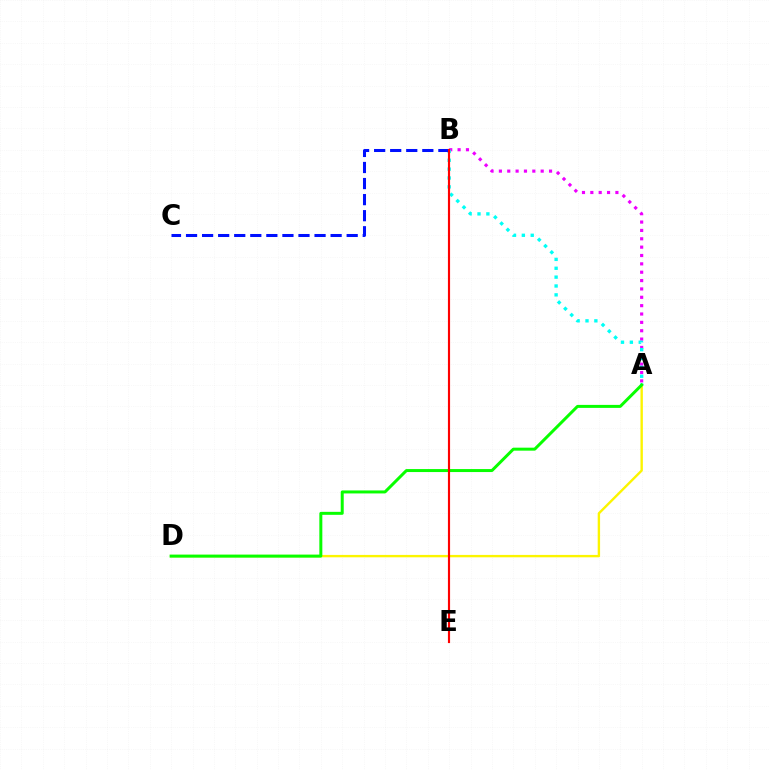{('A', 'D'): [{'color': '#fcf500', 'line_style': 'solid', 'thickness': 1.72}, {'color': '#08ff00', 'line_style': 'solid', 'thickness': 2.15}], ('A', 'B'): [{'color': '#ee00ff', 'line_style': 'dotted', 'thickness': 2.27}, {'color': '#00fff6', 'line_style': 'dotted', 'thickness': 2.41}], ('B', 'C'): [{'color': '#0010ff', 'line_style': 'dashed', 'thickness': 2.18}], ('B', 'E'): [{'color': '#ff0000', 'line_style': 'solid', 'thickness': 1.55}]}